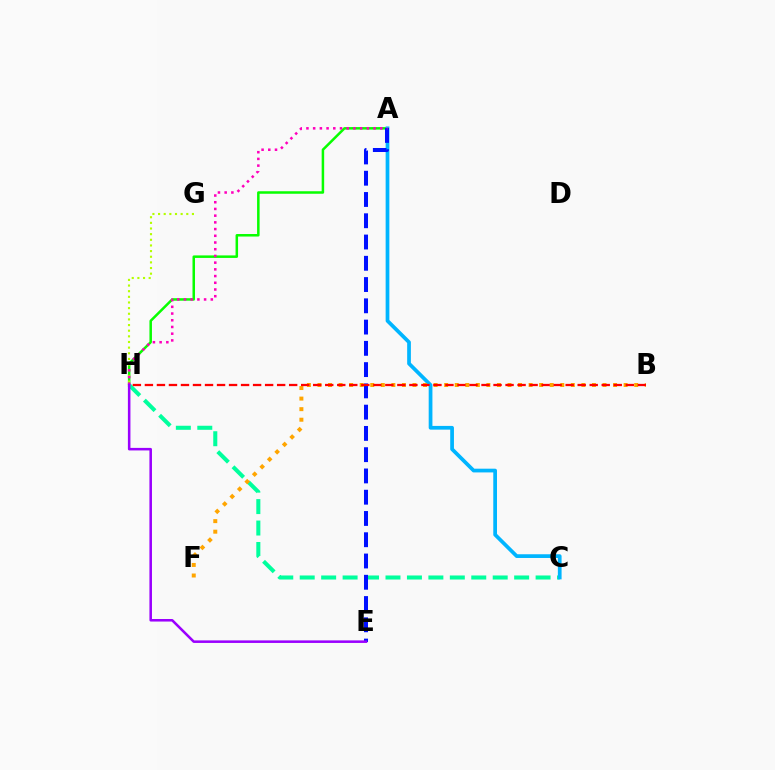{('A', 'H'): [{'color': '#08ff00', 'line_style': 'solid', 'thickness': 1.81}, {'color': '#ff00bd', 'line_style': 'dotted', 'thickness': 1.82}], ('C', 'H'): [{'color': '#00ff9d', 'line_style': 'dashed', 'thickness': 2.91}], ('G', 'H'): [{'color': '#b3ff00', 'line_style': 'dotted', 'thickness': 1.53}], ('A', 'C'): [{'color': '#00b5ff', 'line_style': 'solid', 'thickness': 2.68}], ('A', 'E'): [{'color': '#0010ff', 'line_style': 'dashed', 'thickness': 2.89}], ('B', 'F'): [{'color': '#ffa500', 'line_style': 'dotted', 'thickness': 2.87}], ('B', 'H'): [{'color': '#ff0000', 'line_style': 'dashed', 'thickness': 1.63}], ('E', 'H'): [{'color': '#9b00ff', 'line_style': 'solid', 'thickness': 1.83}]}